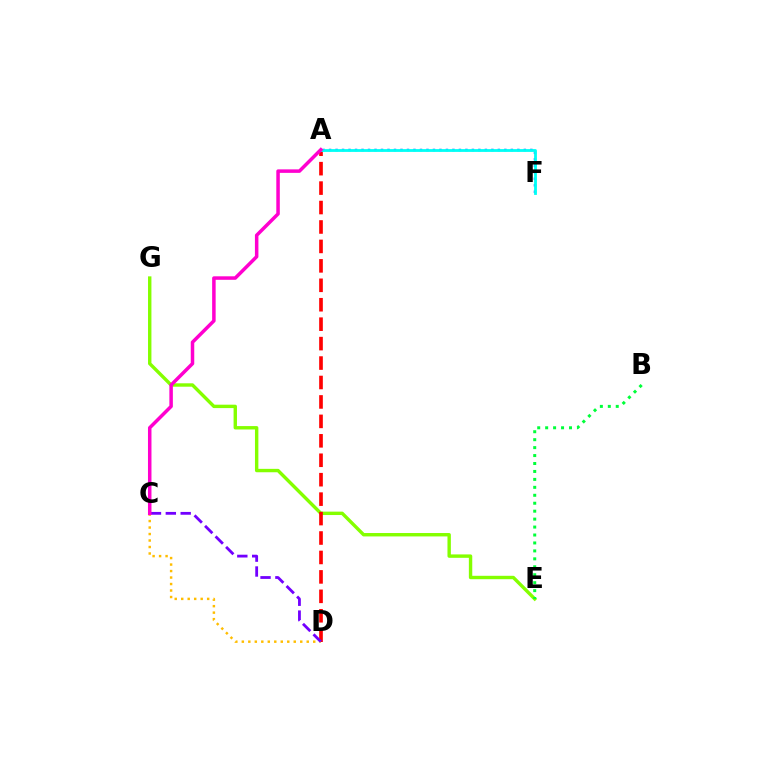{('E', 'G'): [{'color': '#84ff00', 'line_style': 'solid', 'thickness': 2.45}], ('A', 'F'): [{'color': '#004bff', 'line_style': 'dotted', 'thickness': 1.76}, {'color': '#00fff6', 'line_style': 'solid', 'thickness': 2.02}], ('A', 'D'): [{'color': '#ff0000', 'line_style': 'dashed', 'thickness': 2.64}], ('B', 'E'): [{'color': '#00ff39', 'line_style': 'dotted', 'thickness': 2.16}], ('C', 'D'): [{'color': '#ffbd00', 'line_style': 'dotted', 'thickness': 1.76}, {'color': '#7200ff', 'line_style': 'dashed', 'thickness': 2.02}], ('A', 'C'): [{'color': '#ff00cf', 'line_style': 'solid', 'thickness': 2.52}]}